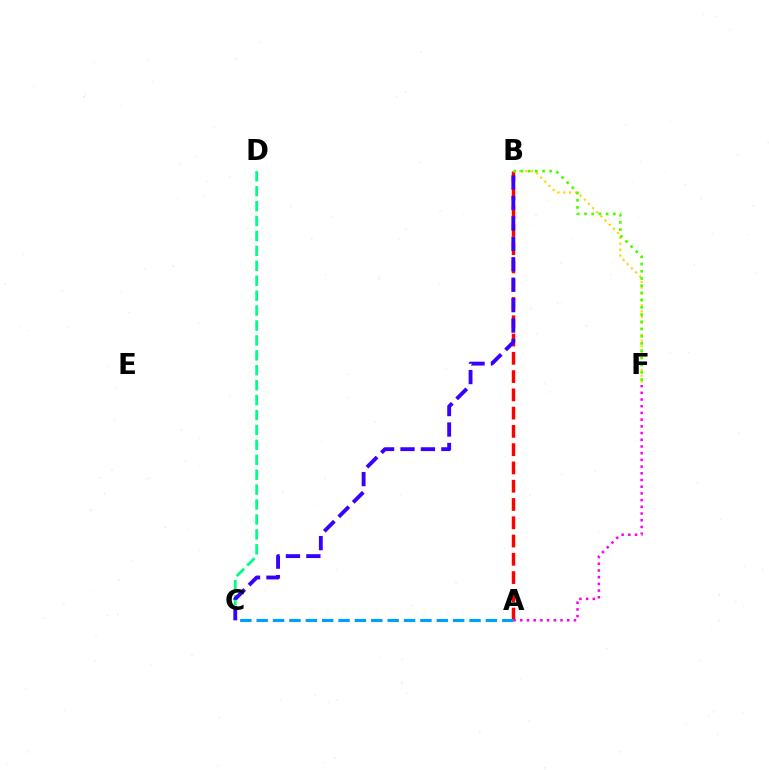{('A', 'B'): [{'color': '#ff0000', 'line_style': 'dashed', 'thickness': 2.48}], ('C', 'D'): [{'color': '#00ff86', 'line_style': 'dashed', 'thickness': 2.03}], ('A', 'F'): [{'color': '#ff00ed', 'line_style': 'dotted', 'thickness': 1.82}], ('B', 'F'): [{'color': '#ffd500', 'line_style': 'dotted', 'thickness': 1.59}, {'color': '#4fff00', 'line_style': 'dotted', 'thickness': 1.96}], ('B', 'C'): [{'color': '#3700ff', 'line_style': 'dashed', 'thickness': 2.78}], ('A', 'C'): [{'color': '#009eff', 'line_style': 'dashed', 'thickness': 2.22}]}